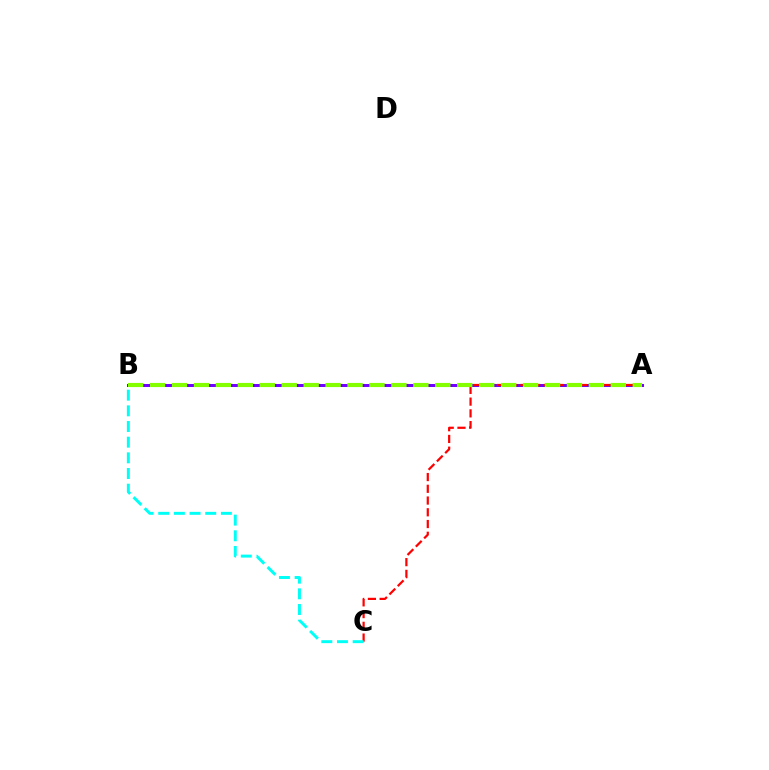{('A', 'B'): [{'color': '#7200ff', 'line_style': 'solid', 'thickness': 2.16}, {'color': '#84ff00', 'line_style': 'dashed', 'thickness': 2.98}], ('A', 'C'): [{'color': '#ff0000', 'line_style': 'dashed', 'thickness': 1.6}], ('B', 'C'): [{'color': '#00fff6', 'line_style': 'dashed', 'thickness': 2.13}]}